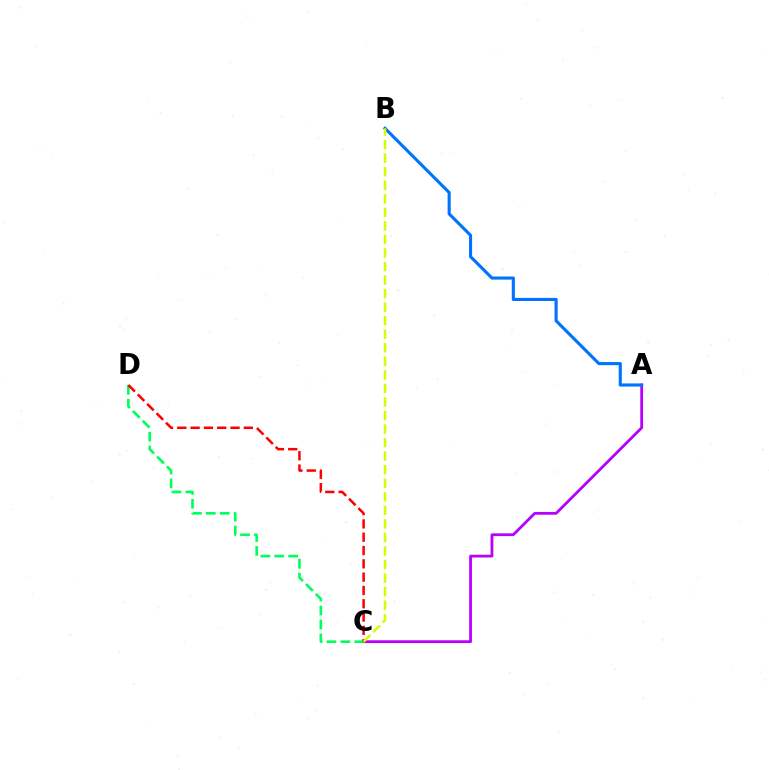{('A', 'C'): [{'color': '#b900ff', 'line_style': 'solid', 'thickness': 2.0}], ('A', 'B'): [{'color': '#0074ff', 'line_style': 'solid', 'thickness': 2.24}], ('C', 'D'): [{'color': '#00ff5c', 'line_style': 'dashed', 'thickness': 1.89}, {'color': '#ff0000', 'line_style': 'dashed', 'thickness': 1.81}], ('B', 'C'): [{'color': '#d1ff00', 'line_style': 'dashed', 'thickness': 1.84}]}